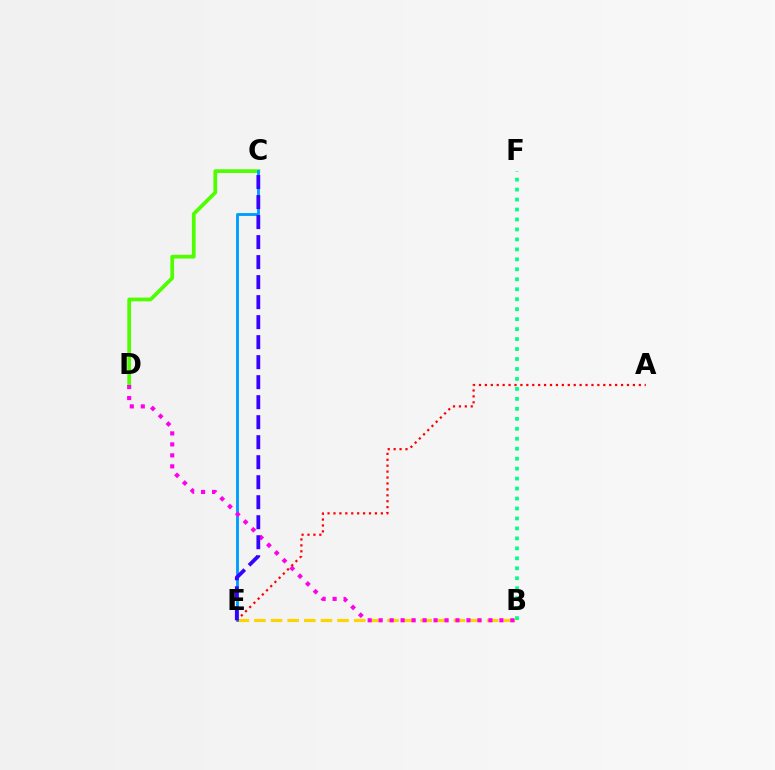{('C', 'D'): [{'color': '#4fff00', 'line_style': 'solid', 'thickness': 2.69}], ('B', 'E'): [{'color': '#ffd500', 'line_style': 'dashed', 'thickness': 2.26}], ('C', 'E'): [{'color': '#009eff', 'line_style': 'solid', 'thickness': 2.08}, {'color': '#3700ff', 'line_style': 'dashed', 'thickness': 2.72}], ('B', 'D'): [{'color': '#ff00ed', 'line_style': 'dotted', 'thickness': 2.98}], ('A', 'E'): [{'color': '#ff0000', 'line_style': 'dotted', 'thickness': 1.61}], ('B', 'F'): [{'color': '#00ff86', 'line_style': 'dotted', 'thickness': 2.71}]}